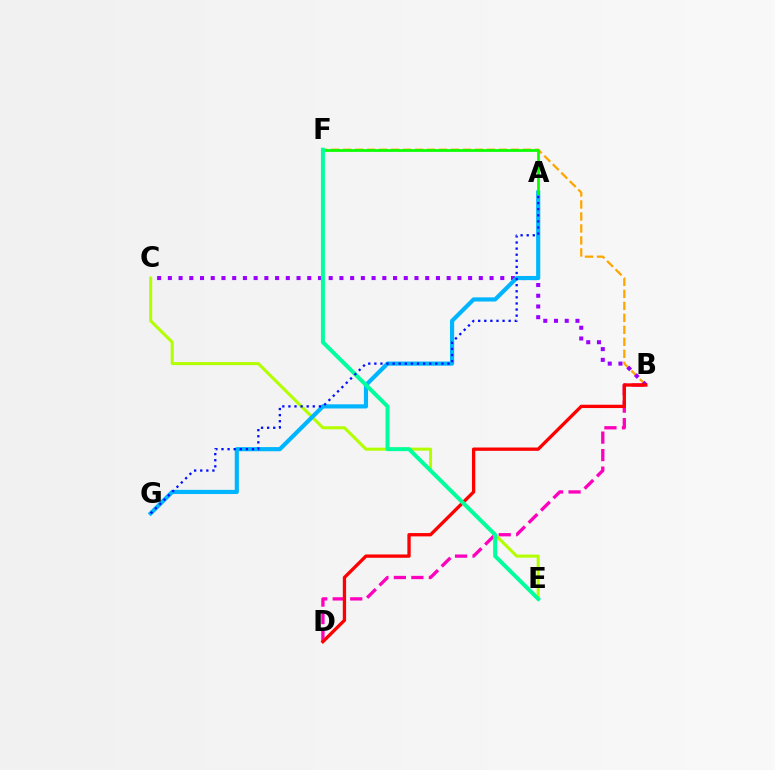{('B', 'D'): [{'color': '#ff00bd', 'line_style': 'dashed', 'thickness': 2.38}, {'color': '#ff0000', 'line_style': 'solid', 'thickness': 2.39}], ('B', 'F'): [{'color': '#ffa500', 'line_style': 'dashed', 'thickness': 1.63}], ('B', 'C'): [{'color': '#9b00ff', 'line_style': 'dotted', 'thickness': 2.91}], ('C', 'E'): [{'color': '#b3ff00', 'line_style': 'solid', 'thickness': 2.2}], ('A', 'G'): [{'color': '#00b5ff', 'line_style': 'solid', 'thickness': 2.99}, {'color': '#0010ff', 'line_style': 'dotted', 'thickness': 1.66}], ('A', 'F'): [{'color': '#08ff00', 'line_style': 'solid', 'thickness': 1.97}], ('E', 'F'): [{'color': '#00ff9d', 'line_style': 'solid', 'thickness': 2.85}]}